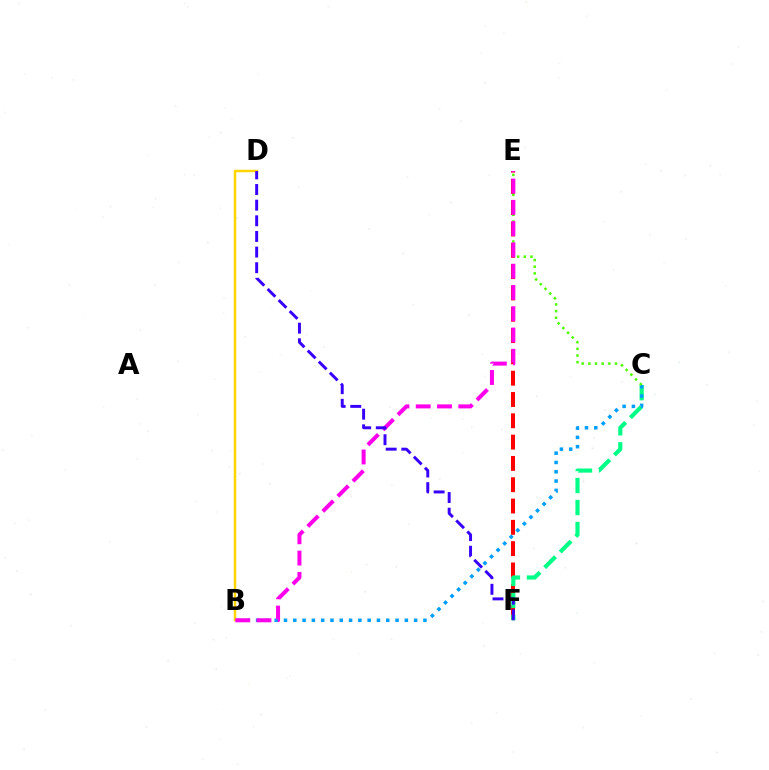{('E', 'F'): [{'color': '#ff0000', 'line_style': 'dashed', 'thickness': 2.89}], ('C', 'F'): [{'color': '#00ff86', 'line_style': 'dashed', 'thickness': 2.99}], ('B', 'D'): [{'color': '#ffd500', 'line_style': 'solid', 'thickness': 1.79}], ('B', 'C'): [{'color': '#009eff', 'line_style': 'dotted', 'thickness': 2.53}], ('C', 'E'): [{'color': '#4fff00', 'line_style': 'dotted', 'thickness': 1.81}], ('B', 'E'): [{'color': '#ff00ed', 'line_style': 'dashed', 'thickness': 2.89}], ('D', 'F'): [{'color': '#3700ff', 'line_style': 'dashed', 'thickness': 2.12}]}